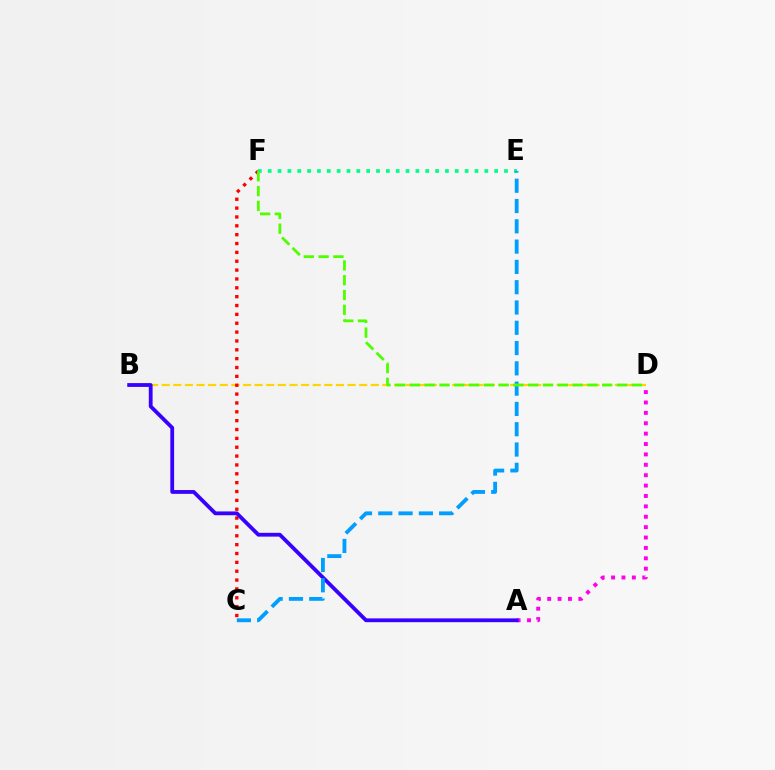{('B', 'D'): [{'color': '#ffd500', 'line_style': 'dashed', 'thickness': 1.58}], ('C', 'F'): [{'color': '#ff0000', 'line_style': 'dotted', 'thickness': 2.41}], ('A', 'D'): [{'color': '#ff00ed', 'line_style': 'dotted', 'thickness': 2.82}], ('E', 'F'): [{'color': '#00ff86', 'line_style': 'dotted', 'thickness': 2.68}], ('A', 'B'): [{'color': '#3700ff', 'line_style': 'solid', 'thickness': 2.74}], ('C', 'E'): [{'color': '#009eff', 'line_style': 'dashed', 'thickness': 2.76}], ('D', 'F'): [{'color': '#4fff00', 'line_style': 'dashed', 'thickness': 2.01}]}